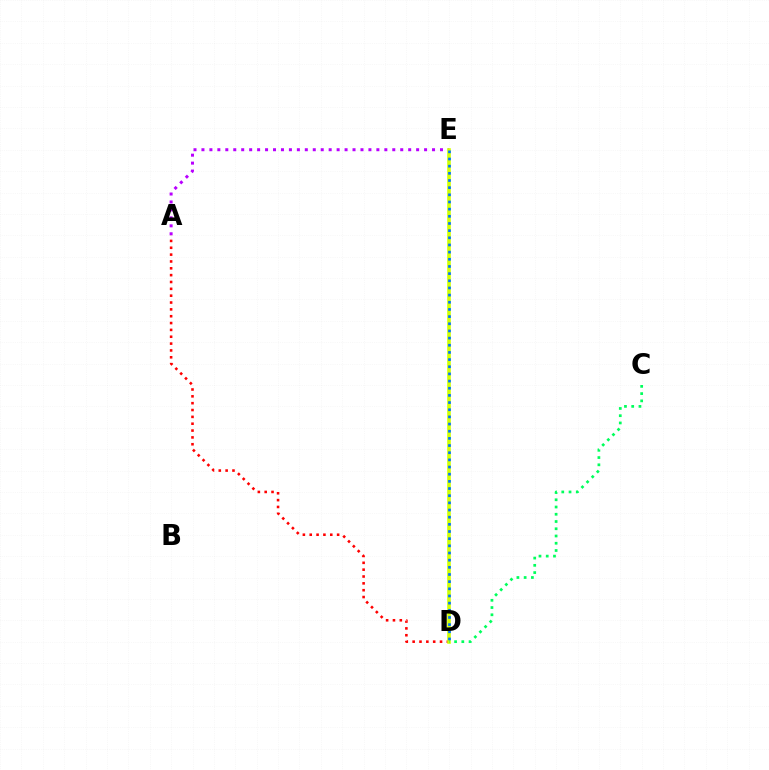{('A', 'E'): [{'color': '#b900ff', 'line_style': 'dotted', 'thickness': 2.16}], ('A', 'D'): [{'color': '#ff0000', 'line_style': 'dotted', 'thickness': 1.86}], ('D', 'E'): [{'color': '#d1ff00', 'line_style': 'solid', 'thickness': 2.6}, {'color': '#0074ff', 'line_style': 'dotted', 'thickness': 1.95}], ('C', 'D'): [{'color': '#00ff5c', 'line_style': 'dotted', 'thickness': 1.97}]}